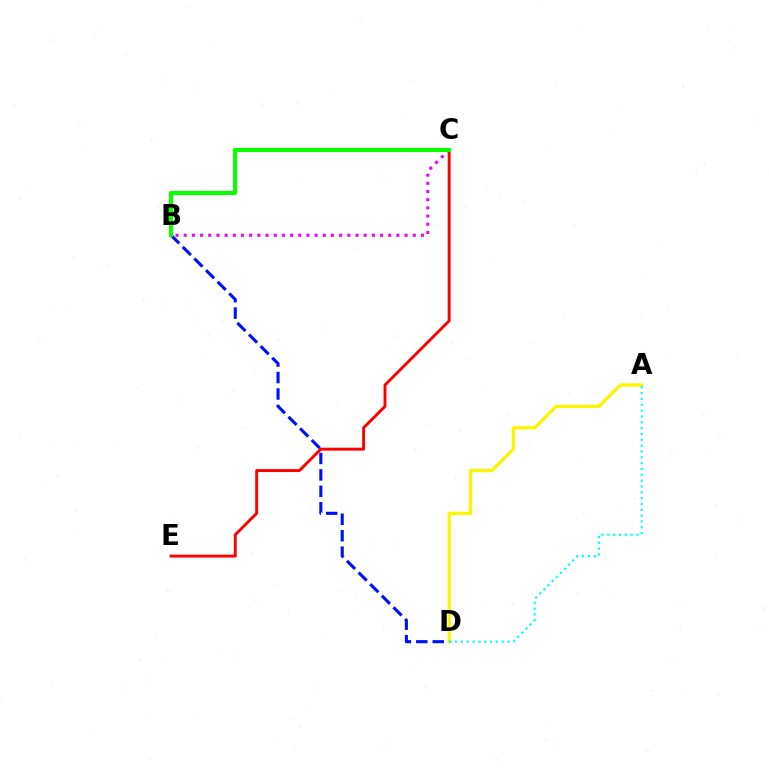{('C', 'E'): [{'color': '#ff0000', 'line_style': 'solid', 'thickness': 2.11}], ('A', 'D'): [{'color': '#fcf500', 'line_style': 'solid', 'thickness': 2.33}, {'color': '#00fff6', 'line_style': 'dotted', 'thickness': 1.58}], ('B', 'D'): [{'color': '#0010ff', 'line_style': 'dashed', 'thickness': 2.23}], ('B', 'C'): [{'color': '#ee00ff', 'line_style': 'dotted', 'thickness': 2.22}, {'color': '#08ff00', 'line_style': 'solid', 'thickness': 2.95}]}